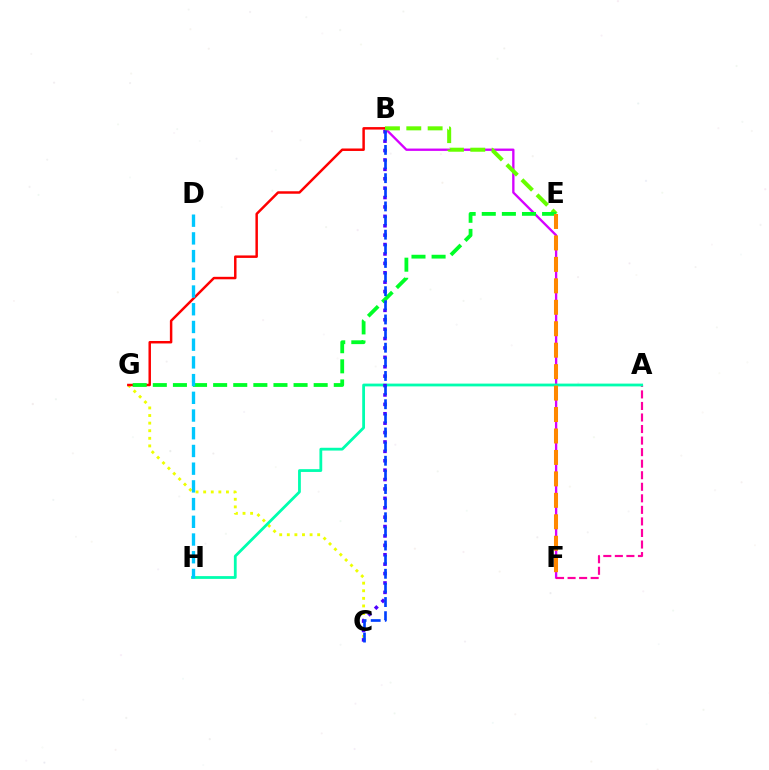{('B', 'F'): [{'color': '#d600ff', 'line_style': 'solid', 'thickness': 1.68}], ('A', 'F'): [{'color': '#ff00a0', 'line_style': 'dashed', 'thickness': 1.57}], ('C', 'G'): [{'color': '#eeff00', 'line_style': 'dotted', 'thickness': 2.06}], ('A', 'H'): [{'color': '#00ffaf', 'line_style': 'solid', 'thickness': 2.01}], ('B', 'G'): [{'color': '#ff0000', 'line_style': 'solid', 'thickness': 1.78}], ('B', 'C'): [{'color': '#4f00ff', 'line_style': 'dotted', 'thickness': 2.55}, {'color': '#003fff', 'line_style': 'dashed', 'thickness': 1.92}], ('B', 'E'): [{'color': '#66ff00', 'line_style': 'dashed', 'thickness': 2.9}], ('E', 'G'): [{'color': '#00ff27', 'line_style': 'dashed', 'thickness': 2.73}], ('E', 'F'): [{'color': '#ff8800', 'line_style': 'dashed', 'thickness': 2.91}], ('D', 'H'): [{'color': '#00c7ff', 'line_style': 'dashed', 'thickness': 2.41}]}